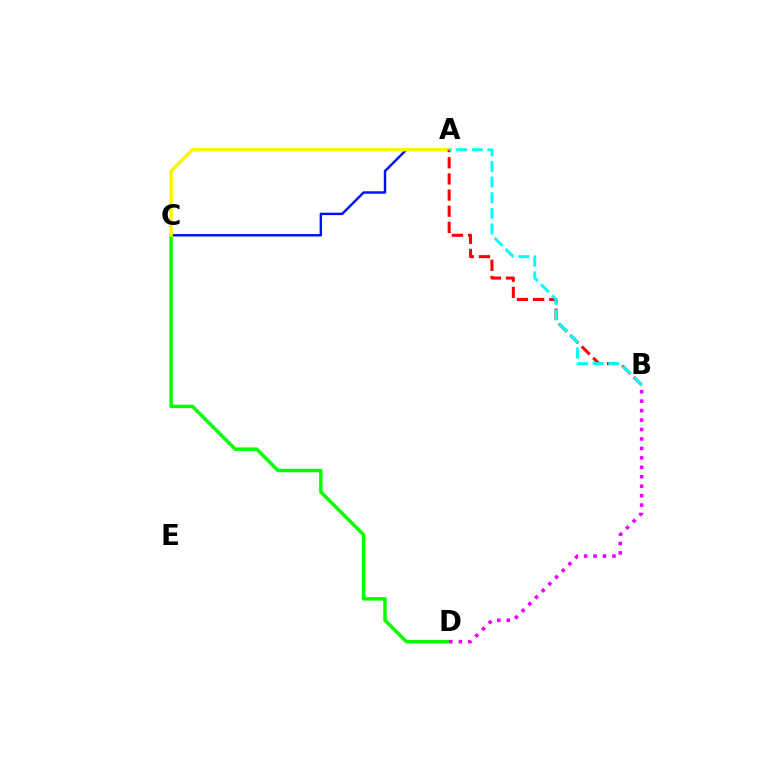{('C', 'D'): [{'color': '#08ff00', 'line_style': 'solid', 'thickness': 2.5}], ('A', 'C'): [{'color': '#0010ff', 'line_style': 'solid', 'thickness': 1.75}, {'color': '#fcf500', 'line_style': 'solid', 'thickness': 2.44}], ('A', 'B'): [{'color': '#ff0000', 'line_style': 'dashed', 'thickness': 2.19}, {'color': '#00fff6', 'line_style': 'dashed', 'thickness': 2.12}], ('B', 'D'): [{'color': '#ee00ff', 'line_style': 'dotted', 'thickness': 2.57}]}